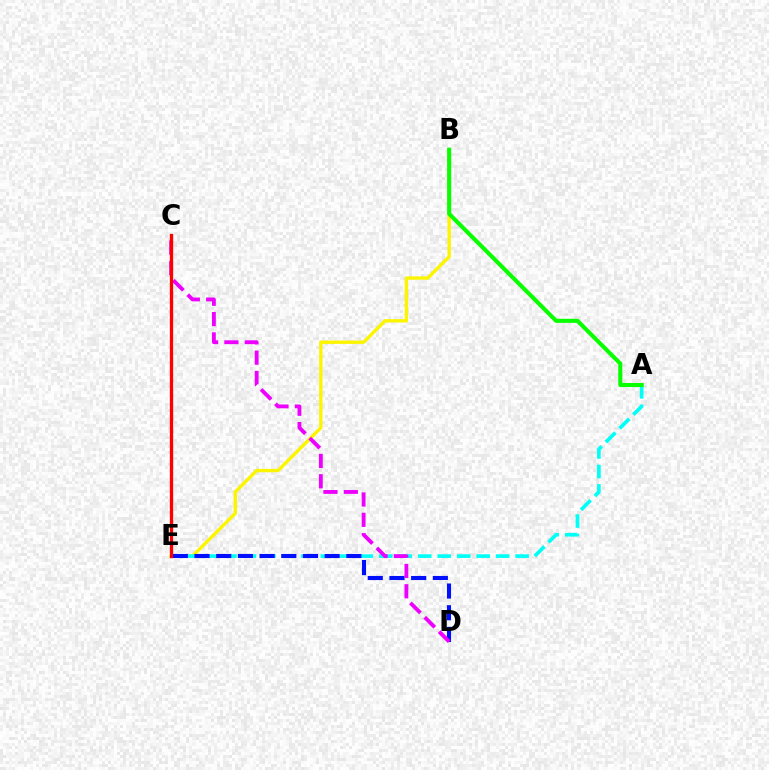{('B', 'E'): [{'color': '#fcf500', 'line_style': 'solid', 'thickness': 2.42}], ('A', 'E'): [{'color': '#00fff6', 'line_style': 'dashed', 'thickness': 2.65}], ('A', 'B'): [{'color': '#08ff00', 'line_style': 'solid', 'thickness': 2.93}], ('D', 'E'): [{'color': '#0010ff', 'line_style': 'dashed', 'thickness': 2.95}], ('C', 'D'): [{'color': '#ee00ff', 'line_style': 'dashed', 'thickness': 2.76}], ('C', 'E'): [{'color': '#ff0000', 'line_style': 'solid', 'thickness': 2.39}]}